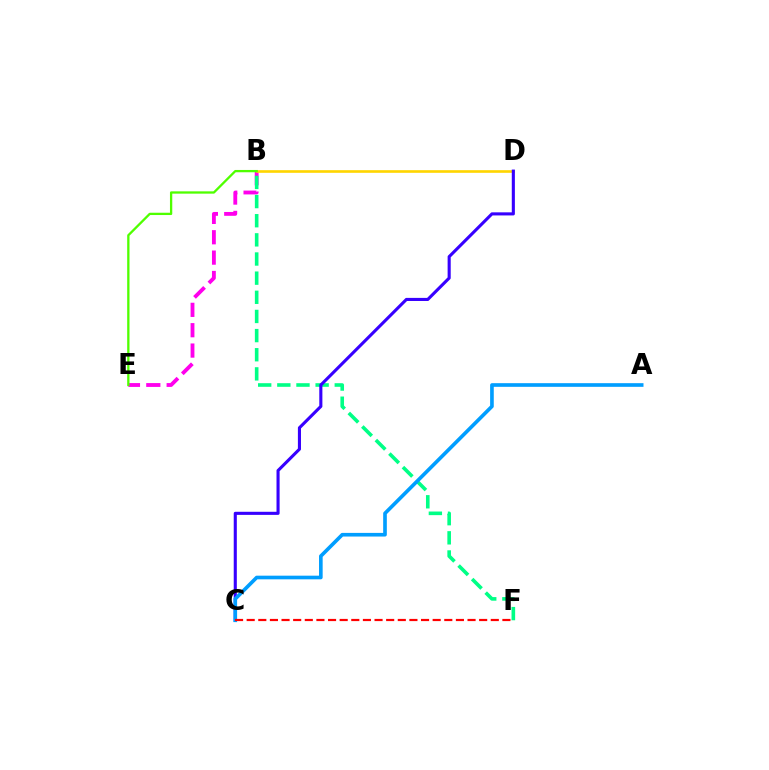{('B', 'E'): [{'color': '#ff00ed', 'line_style': 'dashed', 'thickness': 2.77}, {'color': '#4fff00', 'line_style': 'solid', 'thickness': 1.66}], ('B', 'F'): [{'color': '#00ff86', 'line_style': 'dashed', 'thickness': 2.6}], ('B', 'D'): [{'color': '#ffd500', 'line_style': 'solid', 'thickness': 1.9}], ('C', 'D'): [{'color': '#3700ff', 'line_style': 'solid', 'thickness': 2.23}], ('A', 'C'): [{'color': '#009eff', 'line_style': 'solid', 'thickness': 2.62}], ('C', 'F'): [{'color': '#ff0000', 'line_style': 'dashed', 'thickness': 1.58}]}